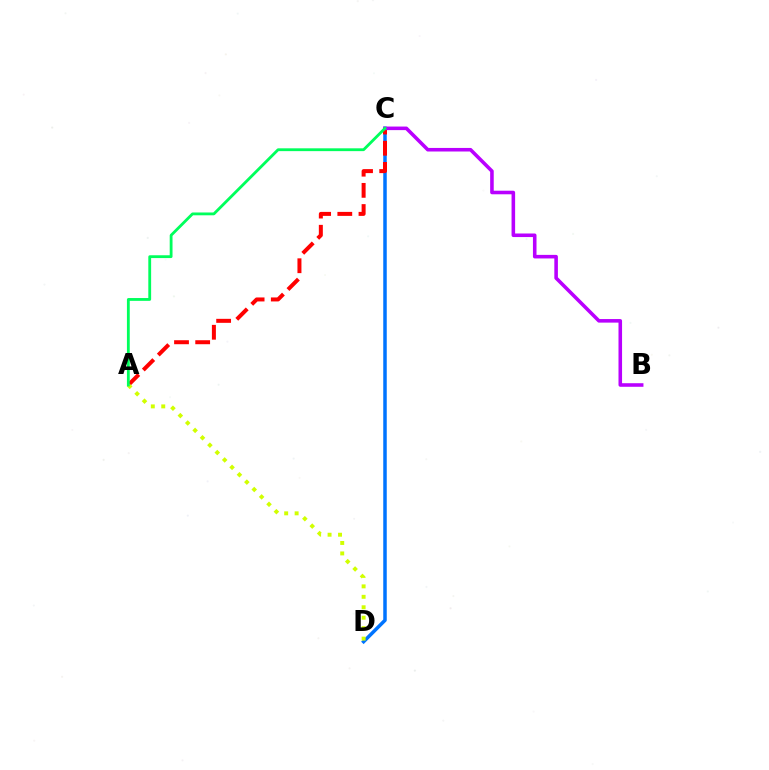{('C', 'D'): [{'color': '#0074ff', 'line_style': 'solid', 'thickness': 2.52}], ('A', 'C'): [{'color': '#ff0000', 'line_style': 'dashed', 'thickness': 2.88}, {'color': '#00ff5c', 'line_style': 'solid', 'thickness': 2.03}], ('B', 'C'): [{'color': '#b900ff', 'line_style': 'solid', 'thickness': 2.57}], ('A', 'D'): [{'color': '#d1ff00', 'line_style': 'dotted', 'thickness': 2.84}]}